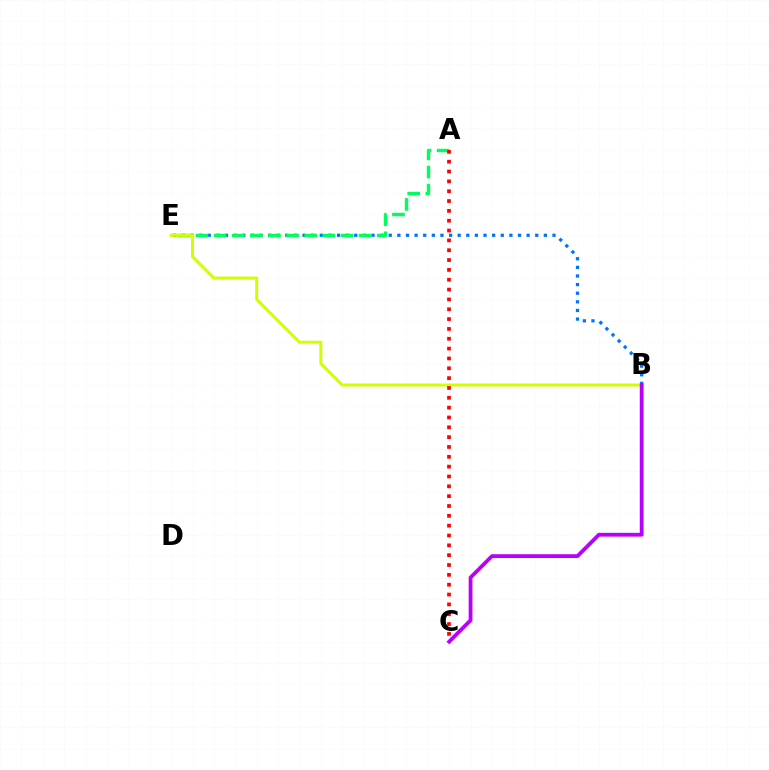{('B', 'E'): [{'color': '#0074ff', 'line_style': 'dotted', 'thickness': 2.34}, {'color': '#d1ff00', 'line_style': 'solid', 'thickness': 2.16}], ('A', 'E'): [{'color': '#00ff5c', 'line_style': 'dashed', 'thickness': 2.46}], ('B', 'C'): [{'color': '#b900ff', 'line_style': 'solid', 'thickness': 2.73}], ('A', 'C'): [{'color': '#ff0000', 'line_style': 'dotted', 'thickness': 2.67}]}